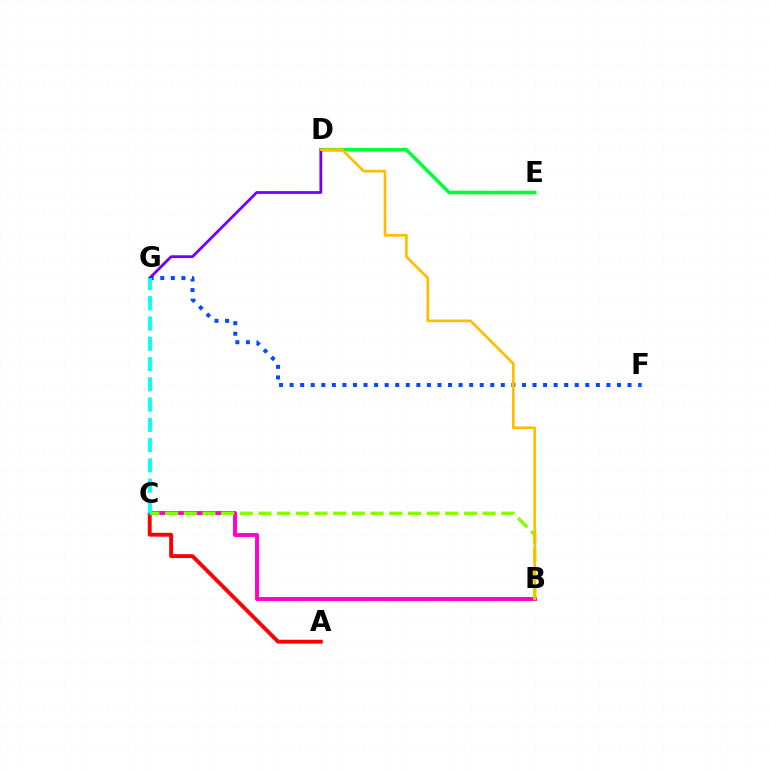{('A', 'C'): [{'color': '#ff0000', 'line_style': 'solid', 'thickness': 2.79}], ('F', 'G'): [{'color': '#004bff', 'line_style': 'dotted', 'thickness': 2.87}], ('D', 'E'): [{'color': '#00ff39', 'line_style': 'solid', 'thickness': 2.58}], ('B', 'C'): [{'color': '#ff00cf', 'line_style': 'solid', 'thickness': 2.83}, {'color': '#84ff00', 'line_style': 'dashed', 'thickness': 2.54}], ('D', 'G'): [{'color': '#7200ff', 'line_style': 'solid', 'thickness': 2.01}], ('B', 'D'): [{'color': '#ffbd00', 'line_style': 'solid', 'thickness': 1.92}], ('C', 'G'): [{'color': '#00fff6', 'line_style': 'dashed', 'thickness': 2.75}]}